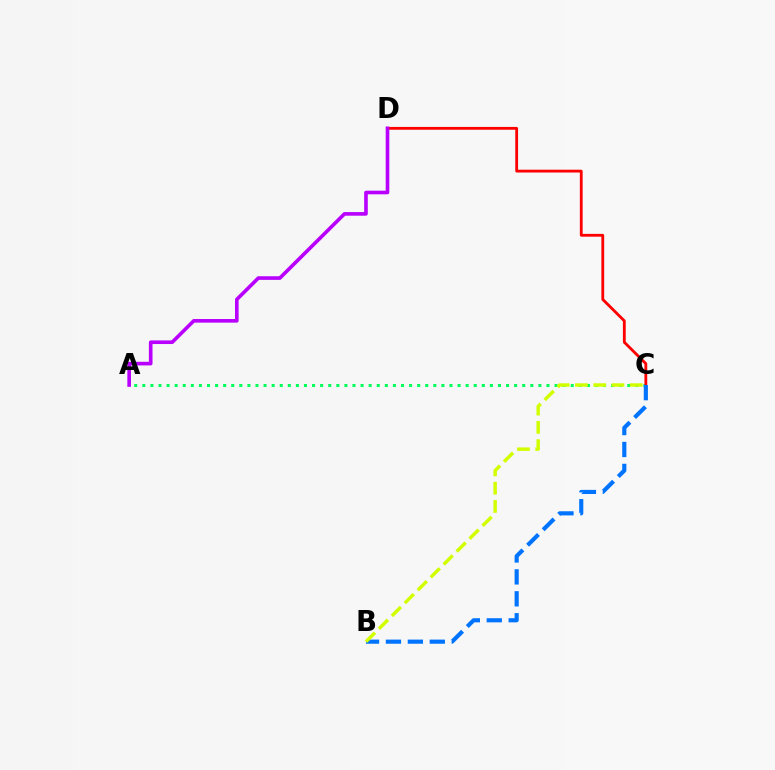{('A', 'C'): [{'color': '#00ff5c', 'line_style': 'dotted', 'thickness': 2.2}], ('C', 'D'): [{'color': '#ff0000', 'line_style': 'solid', 'thickness': 2.03}], ('B', 'C'): [{'color': '#0074ff', 'line_style': 'dashed', 'thickness': 2.98}, {'color': '#d1ff00', 'line_style': 'dashed', 'thickness': 2.48}], ('A', 'D'): [{'color': '#b900ff', 'line_style': 'solid', 'thickness': 2.61}]}